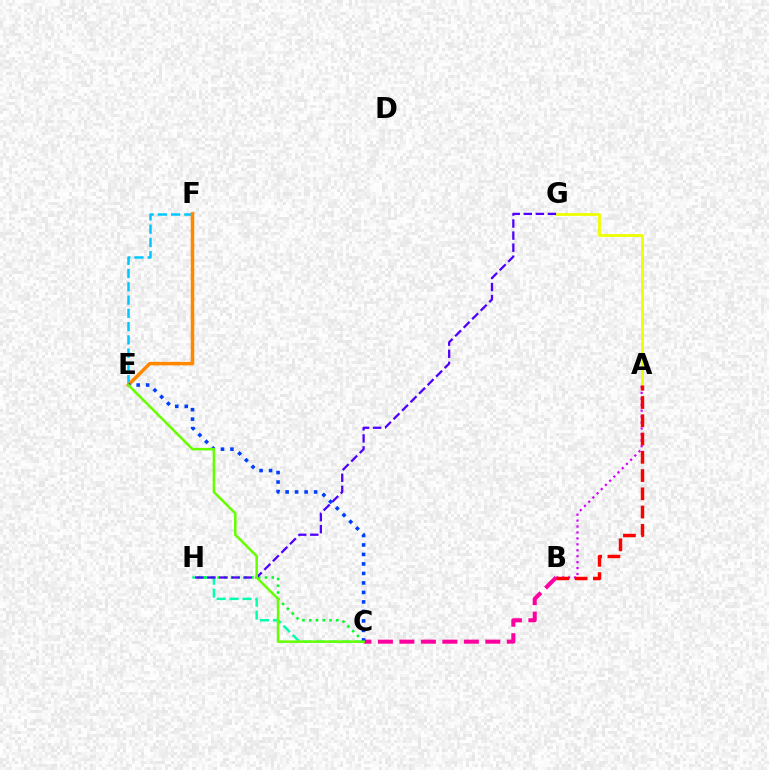{('C', 'H'): [{'color': '#00ffaf', 'line_style': 'dashed', 'thickness': 1.76}, {'color': '#00ff27', 'line_style': 'dotted', 'thickness': 1.84}], ('A', 'B'): [{'color': '#d600ff', 'line_style': 'dotted', 'thickness': 1.61}, {'color': '#ff0000', 'line_style': 'dashed', 'thickness': 2.48}], ('B', 'C'): [{'color': '#ff00a0', 'line_style': 'dashed', 'thickness': 2.92}], ('E', 'F'): [{'color': '#00c7ff', 'line_style': 'dashed', 'thickness': 1.8}, {'color': '#ff8800', 'line_style': 'solid', 'thickness': 2.53}], ('A', 'G'): [{'color': '#eeff00', 'line_style': 'solid', 'thickness': 2.01}], ('G', 'H'): [{'color': '#4f00ff', 'line_style': 'dashed', 'thickness': 1.64}], ('C', 'E'): [{'color': '#003fff', 'line_style': 'dotted', 'thickness': 2.58}, {'color': '#66ff00', 'line_style': 'solid', 'thickness': 1.81}]}